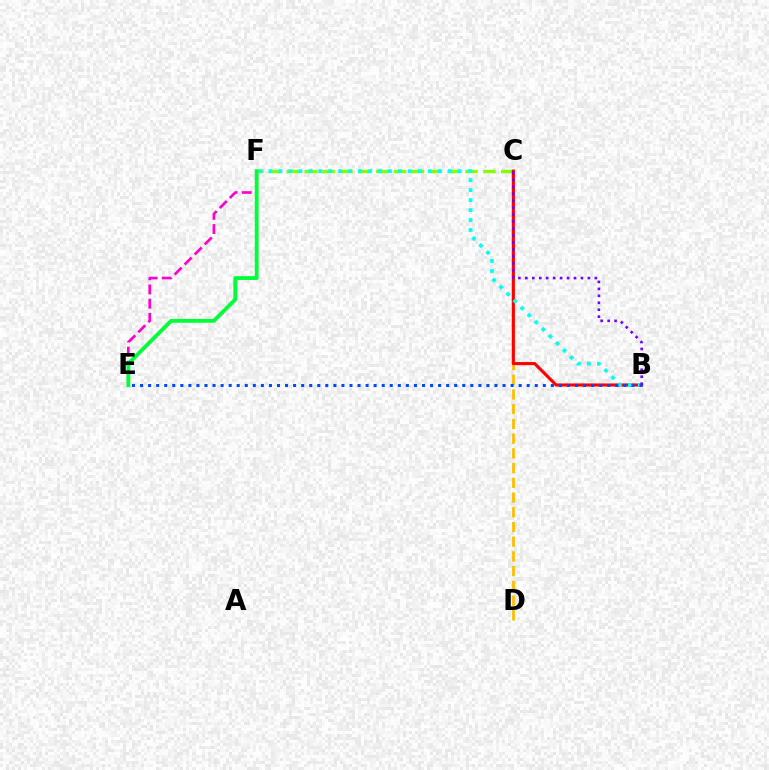{('C', 'D'): [{'color': '#ffbd00', 'line_style': 'dashed', 'thickness': 2.0}], ('C', 'F'): [{'color': '#84ff00', 'line_style': 'dashed', 'thickness': 2.43}], ('B', 'C'): [{'color': '#ff0000', 'line_style': 'solid', 'thickness': 2.25}, {'color': '#7200ff', 'line_style': 'dotted', 'thickness': 1.89}], ('B', 'F'): [{'color': '#00fff6', 'line_style': 'dotted', 'thickness': 2.71}], ('E', 'F'): [{'color': '#ff00cf', 'line_style': 'dashed', 'thickness': 1.93}, {'color': '#00ff39', 'line_style': 'solid', 'thickness': 2.75}], ('B', 'E'): [{'color': '#004bff', 'line_style': 'dotted', 'thickness': 2.19}]}